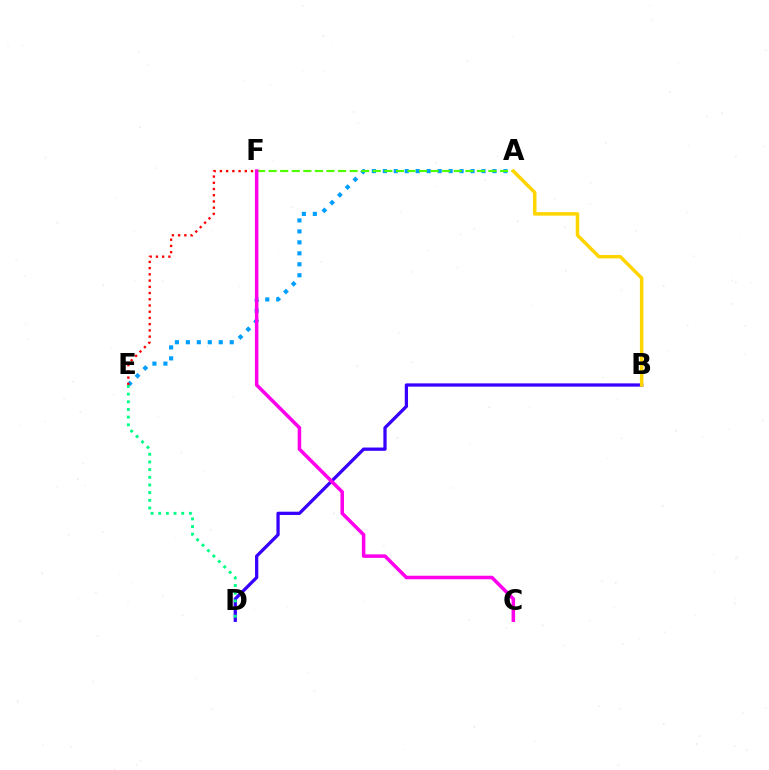{('A', 'E'): [{'color': '#009eff', 'line_style': 'dotted', 'thickness': 2.98}], ('A', 'F'): [{'color': '#4fff00', 'line_style': 'dashed', 'thickness': 1.57}], ('B', 'D'): [{'color': '#3700ff', 'line_style': 'solid', 'thickness': 2.35}], ('D', 'E'): [{'color': '#00ff86', 'line_style': 'dotted', 'thickness': 2.08}], ('E', 'F'): [{'color': '#ff0000', 'line_style': 'dotted', 'thickness': 1.69}], ('C', 'F'): [{'color': '#ff00ed', 'line_style': 'solid', 'thickness': 2.54}], ('A', 'B'): [{'color': '#ffd500', 'line_style': 'solid', 'thickness': 2.52}]}